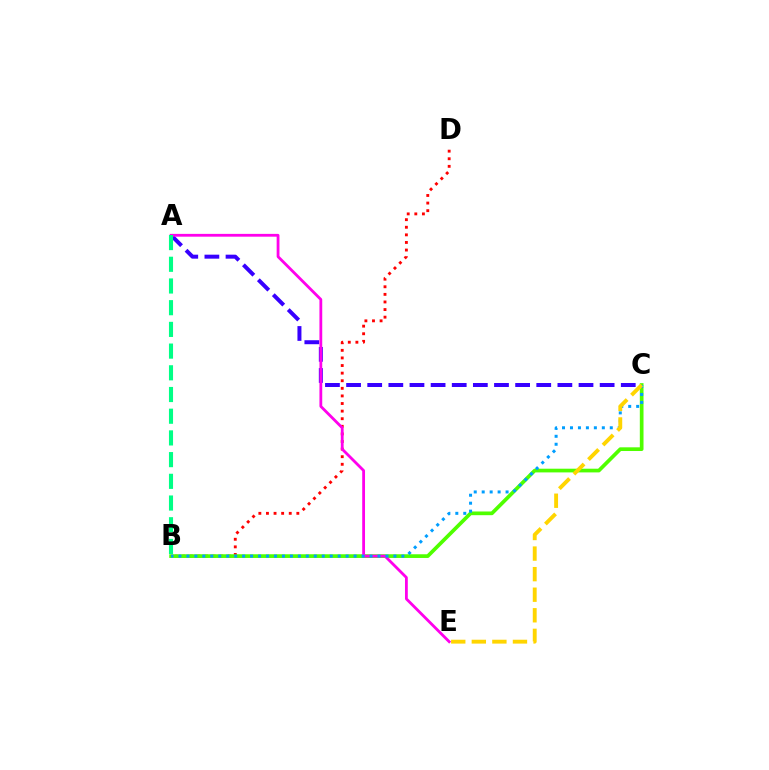{('B', 'D'): [{'color': '#ff0000', 'line_style': 'dotted', 'thickness': 2.06}], ('A', 'C'): [{'color': '#3700ff', 'line_style': 'dashed', 'thickness': 2.87}], ('B', 'C'): [{'color': '#4fff00', 'line_style': 'solid', 'thickness': 2.66}, {'color': '#009eff', 'line_style': 'dotted', 'thickness': 2.16}], ('A', 'E'): [{'color': '#ff00ed', 'line_style': 'solid', 'thickness': 2.02}], ('A', 'B'): [{'color': '#00ff86', 'line_style': 'dashed', 'thickness': 2.95}], ('C', 'E'): [{'color': '#ffd500', 'line_style': 'dashed', 'thickness': 2.79}]}